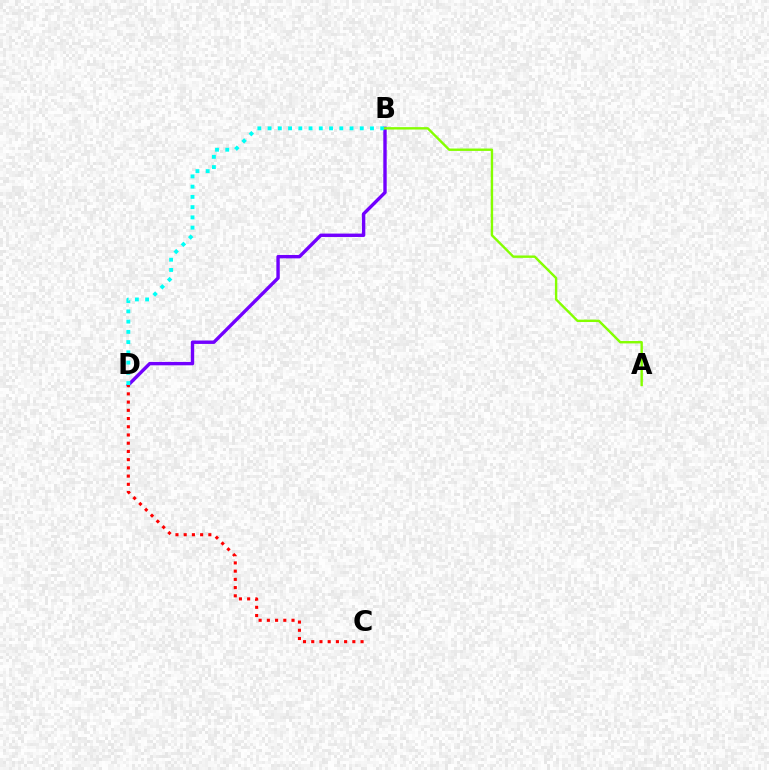{('B', 'D'): [{'color': '#7200ff', 'line_style': 'solid', 'thickness': 2.44}, {'color': '#00fff6', 'line_style': 'dotted', 'thickness': 2.78}], ('C', 'D'): [{'color': '#ff0000', 'line_style': 'dotted', 'thickness': 2.23}], ('A', 'B'): [{'color': '#84ff00', 'line_style': 'solid', 'thickness': 1.73}]}